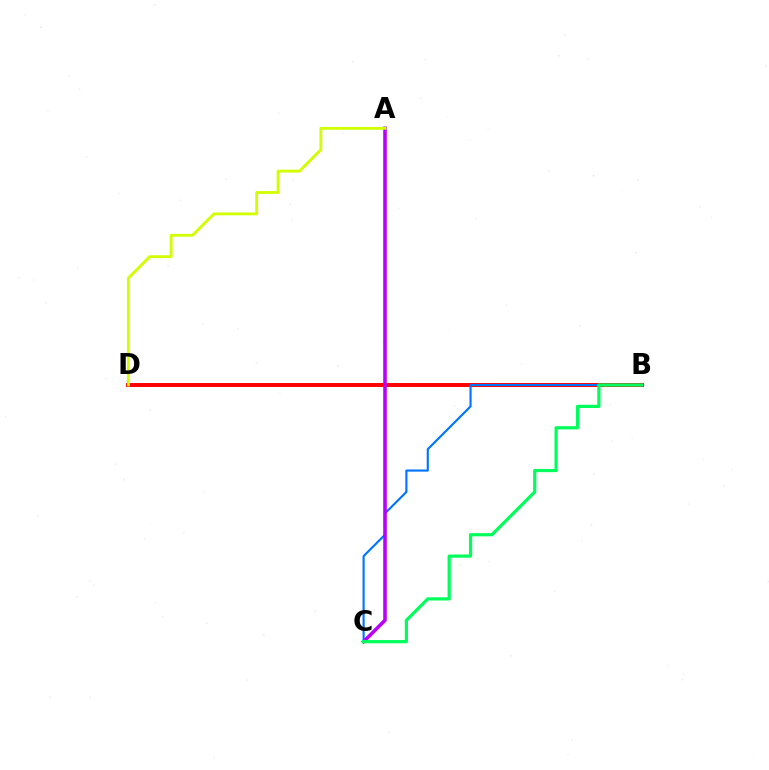{('B', 'D'): [{'color': '#ff0000', 'line_style': 'solid', 'thickness': 2.84}], ('B', 'C'): [{'color': '#0074ff', 'line_style': 'solid', 'thickness': 1.54}, {'color': '#00ff5c', 'line_style': 'solid', 'thickness': 2.31}], ('A', 'C'): [{'color': '#b900ff', 'line_style': 'solid', 'thickness': 2.57}], ('A', 'D'): [{'color': '#d1ff00', 'line_style': 'solid', 'thickness': 2.06}]}